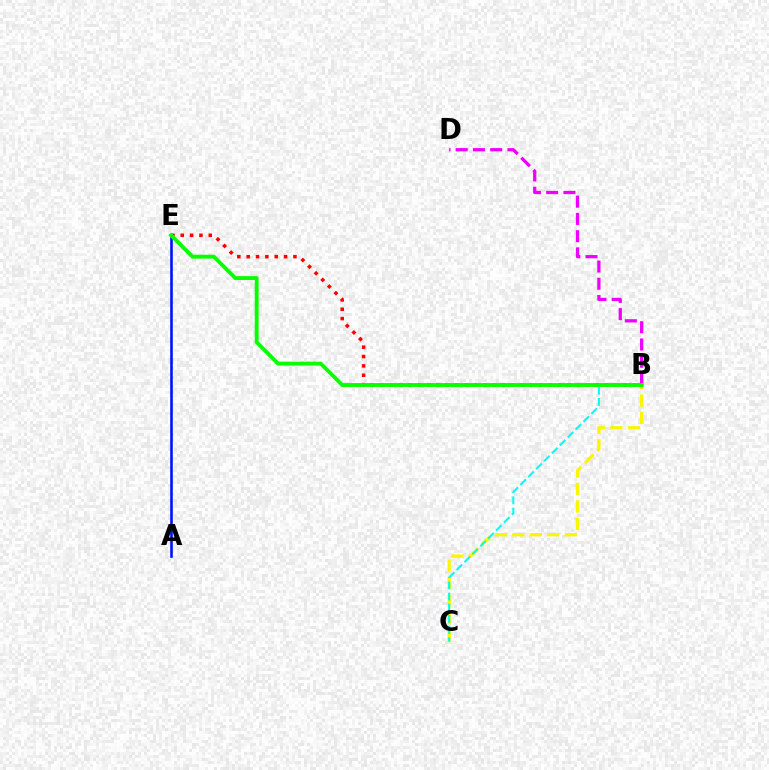{('B', 'D'): [{'color': '#ee00ff', 'line_style': 'dashed', 'thickness': 2.34}], ('A', 'E'): [{'color': '#0010ff', 'line_style': 'solid', 'thickness': 1.87}], ('B', 'C'): [{'color': '#fcf500', 'line_style': 'dashed', 'thickness': 2.38}, {'color': '#00fff6', 'line_style': 'dashed', 'thickness': 1.52}], ('B', 'E'): [{'color': '#ff0000', 'line_style': 'dotted', 'thickness': 2.54}, {'color': '#08ff00', 'line_style': 'solid', 'thickness': 2.78}]}